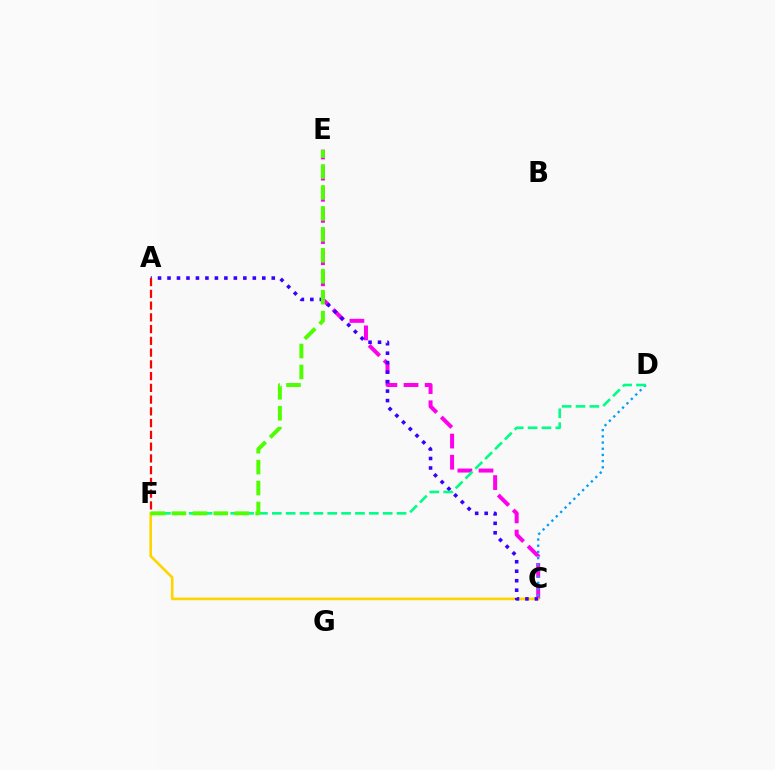{('C', 'E'): [{'color': '#ff00ed', 'line_style': 'dashed', 'thickness': 2.87}], ('C', 'F'): [{'color': '#ffd500', 'line_style': 'solid', 'thickness': 1.91}], ('A', 'C'): [{'color': '#3700ff', 'line_style': 'dotted', 'thickness': 2.58}], ('A', 'F'): [{'color': '#ff0000', 'line_style': 'dashed', 'thickness': 1.6}], ('C', 'D'): [{'color': '#009eff', 'line_style': 'dotted', 'thickness': 1.68}], ('D', 'F'): [{'color': '#00ff86', 'line_style': 'dashed', 'thickness': 1.88}], ('E', 'F'): [{'color': '#4fff00', 'line_style': 'dashed', 'thickness': 2.84}]}